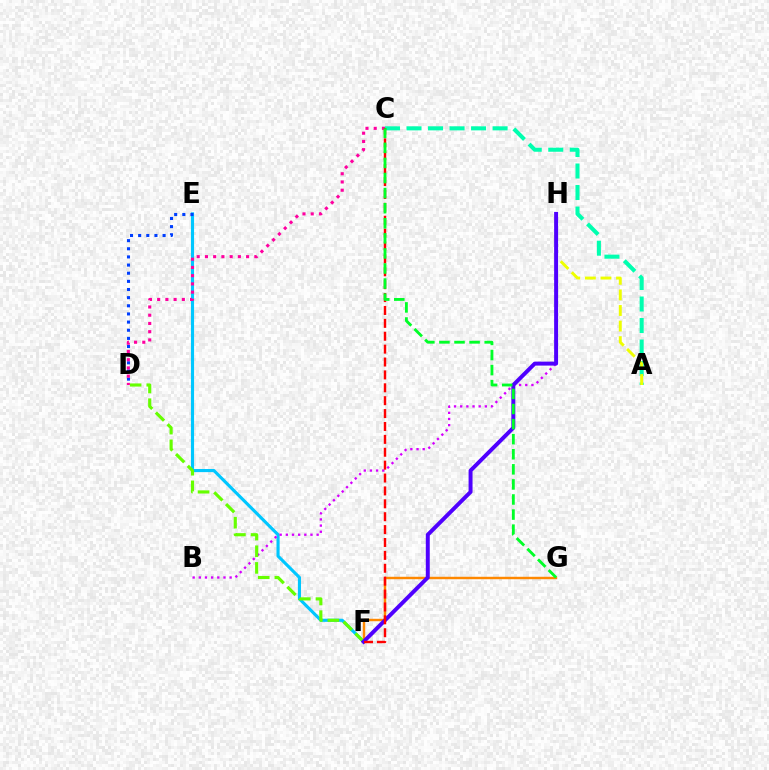{('E', 'F'): [{'color': '#00c7ff', 'line_style': 'solid', 'thickness': 2.25}], ('A', 'C'): [{'color': '#00ffaf', 'line_style': 'dashed', 'thickness': 2.92}], ('A', 'H'): [{'color': '#eeff00', 'line_style': 'dashed', 'thickness': 2.12}], ('F', 'G'): [{'color': '#ff8800', 'line_style': 'solid', 'thickness': 1.75}], ('B', 'H'): [{'color': '#d600ff', 'line_style': 'dotted', 'thickness': 1.67}], ('D', 'E'): [{'color': '#003fff', 'line_style': 'dotted', 'thickness': 2.21}], ('D', 'F'): [{'color': '#66ff00', 'line_style': 'dashed', 'thickness': 2.26}], ('F', 'H'): [{'color': '#4f00ff', 'line_style': 'solid', 'thickness': 2.85}], ('C', 'D'): [{'color': '#ff00a0', 'line_style': 'dotted', 'thickness': 2.24}], ('C', 'F'): [{'color': '#ff0000', 'line_style': 'dashed', 'thickness': 1.75}], ('C', 'G'): [{'color': '#00ff27', 'line_style': 'dashed', 'thickness': 2.05}]}